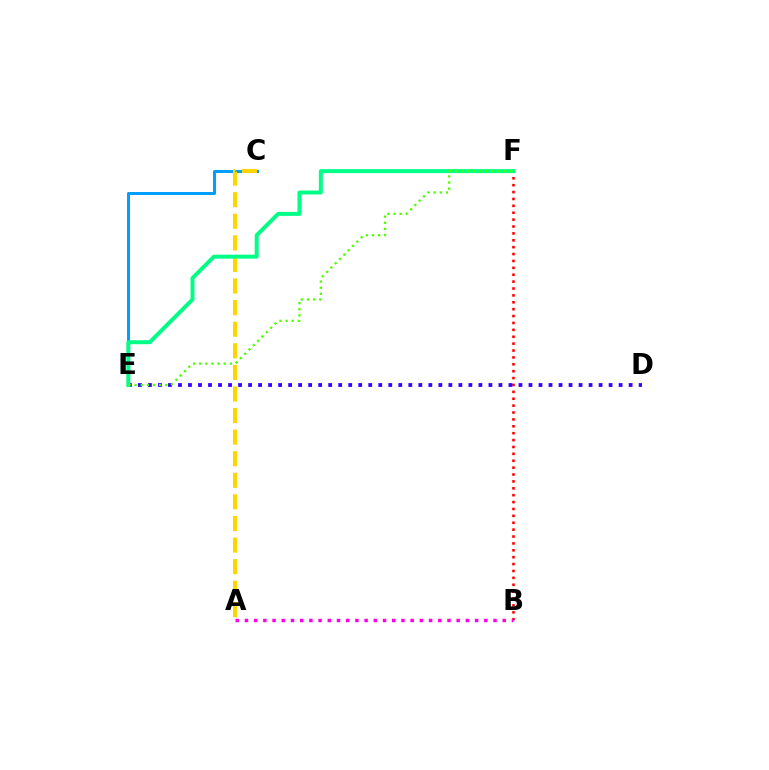{('C', 'E'): [{'color': '#009eff', 'line_style': 'solid', 'thickness': 2.17}], ('B', 'F'): [{'color': '#ff0000', 'line_style': 'dotted', 'thickness': 1.87}], ('A', 'C'): [{'color': '#ffd500', 'line_style': 'dashed', 'thickness': 2.93}], ('D', 'E'): [{'color': '#3700ff', 'line_style': 'dotted', 'thickness': 2.72}], ('E', 'F'): [{'color': '#00ff86', 'line_style': 'solid', 'thickness': 2.85}, {'color': '#4fff00', 'line_style': 'dotted', 'thickness': 1.66}], ('A', 'B'): [{'color': '#ff00ed', 'line_style': 'dotted', 'thickness': 2.5}]}